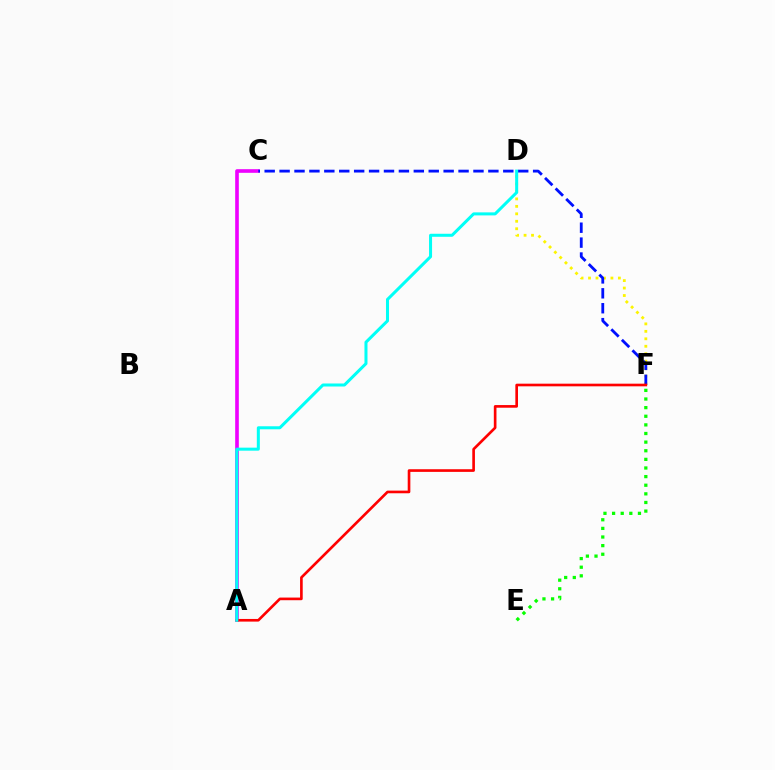{('D', 'F'): [{'color': '#fcf500', 'line_style': 'dotted', 'thickness': 2.03}], ('A', 'C'): [{'color': '#ee00ff', 'line_style': 'solid', 'thickness': 2.61}], ('C', 'F'): [{'color': '#0010ff', 'line_style': 'dashed', 'thickness': 2.03}], ('A', 'F'): [{'color': '#ff0000', 'line_style': 'solid', 'thickness': 1.91}], ('A', 'D'): [{'color': '#00fff6', 'line_style': 'solid', 'thickness': 2.18}], ('E', 'F'): [{'color': '#08ff00', 'line_style': 'dotted', 'thickness': 2.34}]}